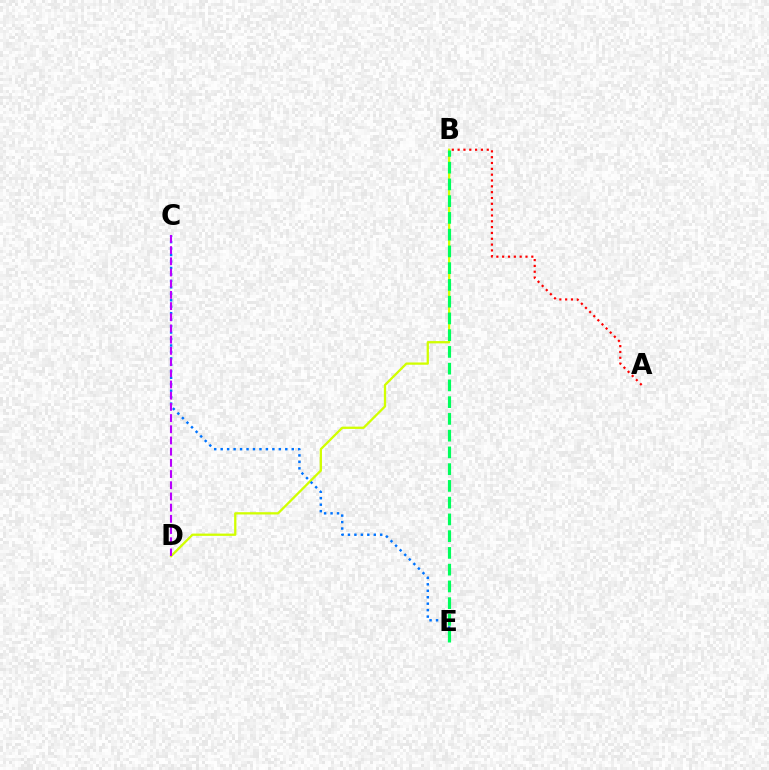{('B', 'D'): [{'color': '#d1ff00', 'line_style': 'solid', 'thickness': 1.64}], ('C', 'E'): [{'color': '#0074ff', 'line_style': 'dotted', 'thickness': 1.76}], ('A', 'B'): [{'color': '#ff0000', 'line_style': 'dotted', 'thickness': 1.58}], ('B', 'E'): [{'color': '#00ff5c', 'line_style': 'dashed', 'thickness': 2.28}], ('C', 'D'): [{'color': '#b900ff', 'line_style': 'dashed', 'thickness': 1.52}]}